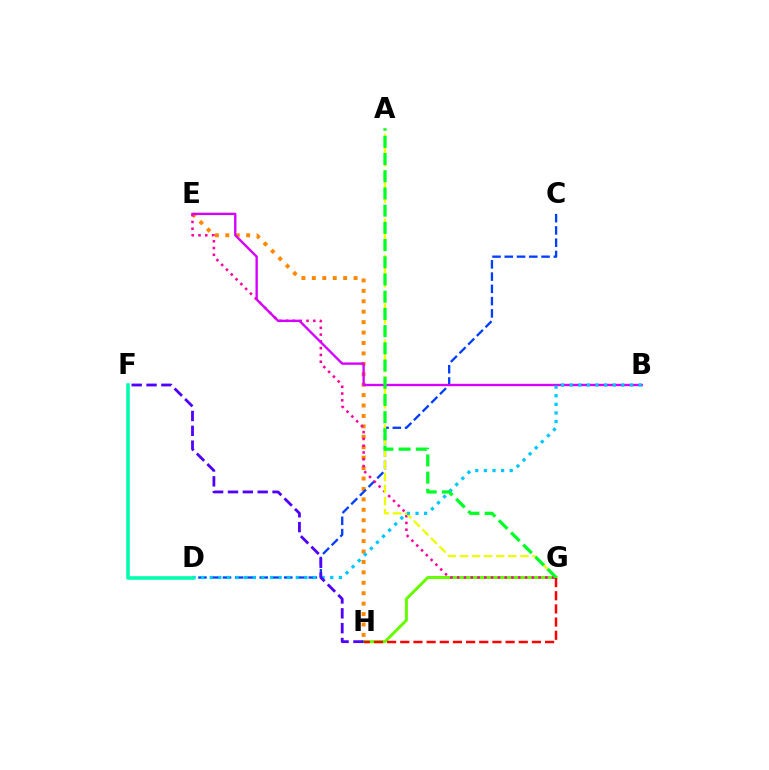{('G', 'H'): [{'color': '#66ff00', 'line_style': 'solid', 'thickness': 2.16}, {'color': '#ff0000', 'line_style': 'dashed', 'thickness': 1.79}], ('E', 'H'): [{'color': '#ff8800', 'line_style': 'dotted', 'thickness': 2.83}], ('C', 'D'): [{'color': '#003fff', 'line_style': 'dashed', 'thickness': 1.67}], ('E', 'G'): [{'color': '#ff00a0', 'line_style': 'dotted', 'thickness': 1.84}], ('B', 'E'): [{'color': '#d600ff', 'line_style': 'solid', 'thickness': 1.7}], ('A', 'G'): [{'color': '#eeff00', 'line_style': 'dashed', 'thickness': 1.64}, {'color': '#00ff27', 'line_style': 'dashed', 'thickness': 2.34}], ('B', 'D'): [{'color': '#00c7ff', 'line_style': 'dotted', 'thickness': 2.34}], ('F', 'H'): [{'color': '#4f00ff', 'line_style': 'dashed', 'thickness': 2.02}], ('D', 'F'): [{'color': '#00ffaf', 'line_style': 'solid', 'thickness': 2.58}]}